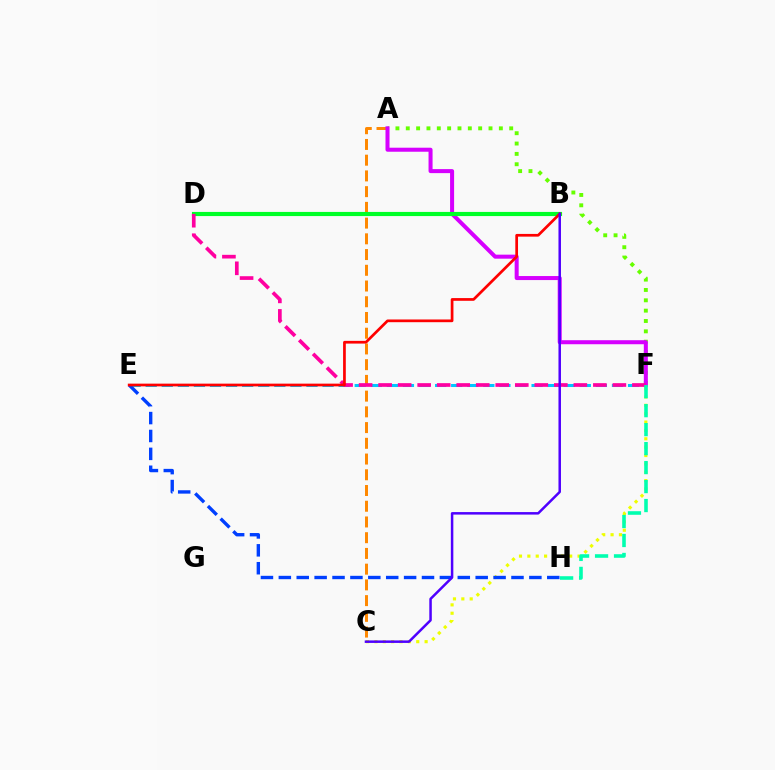{('E', 'F'): [{'color': '#00c7ff', 'line_style': 'dashed', 'thickness': 2.18}], ('C', 'F'): [{'color': '#eeff00', 'line_style': 'dotted', 'thickness': 2.27}], ('A', 'F'): [{'color': '#66ff00', 'line_style': 'dotted', 'thickness': 2.81}, {'color': '#d600ff', 'line_style': 'solid', 'thickness': 2.9}], ('A', 'C'): [{'color': '#ff8800', 'line_style': 'dashed', 'thickness': 2.14}], ('E', 'H'): [{'color': '#003fff', 'line_style': 'dashed', 'thickness': 2.43}], ('B', 'D'): [{'color': '#00ff27', 'line_style': 'solid', 'thickness': 2.99}], ('D', 'F'): [{'color': '#ff00a0', 'line_style': 'dashed', 'thickness': 2.65}], ('B', 'E'): [{'color': '#ff0000', 'line_style': 'solid', 'thickness': 1.95}], ('B', 'C'): [{'color': '#4f00ff', 'line_style': 'solid', 'thickness': 1.8}], ('F', 'H'): [{'color': '#00ffaf', 'line_style': 'dashed', 'thickness': 2.58}]}